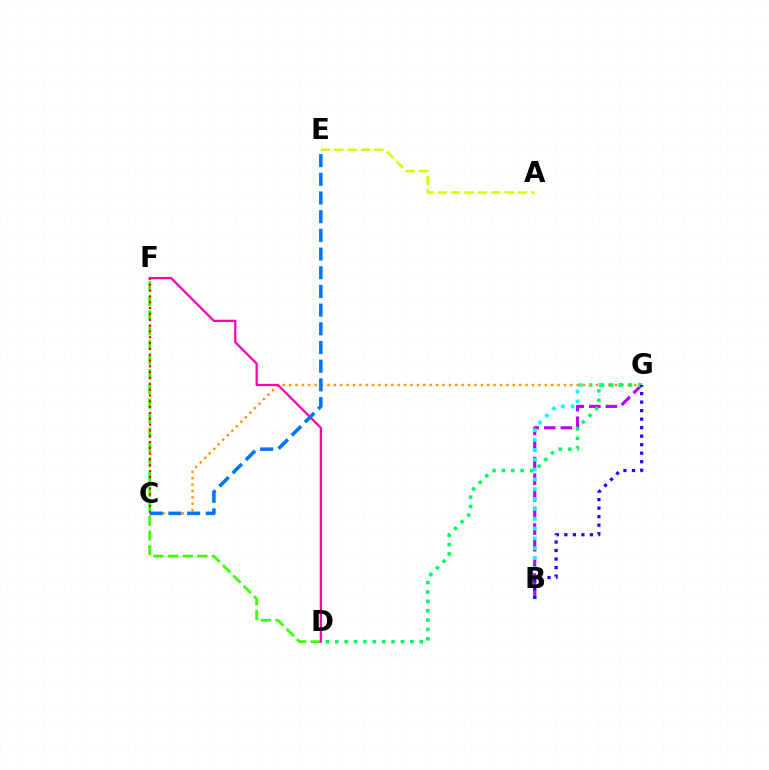{('D', 'F'): [{'color': '#3dff00', 'line_style': 'dashed', 'thickness': 1.99}, {'color': '#ff00ac', 'line_style': 'solid', 'thickness': 1.61}], ('B', 'G'): [{'color': '#b900ff', 'line_style': 'dashed', 'thickness': 2.26}, {'color': '#00fff6', 'line_style': 'dotted', 'thickness': 2.67}, {'color': '#2500ff', 'line_style': 'dotted', 'thickness': 2.31}], ('A', 'E'): [{'color': '#d1ff00', 'line_style': 'dashed', 'thickness': 1.82}], ('C', 'G'): [{'color': '#ff9400', 'line_style': 'dotted', 'thickness': 1.74}], ('C', 'F'): [{'color': '#ff0000', 'line_style': 'dotted', 'thickness': 1.58}], ('C', 'E'): [{'color': '#0074ff', 'line_style': 'dashed', 'thickness': 2.54}], ('D', 'G'): [{'color': '#00ff5c', 'line_style': 'dotted', 'thickness': 2.55}]}